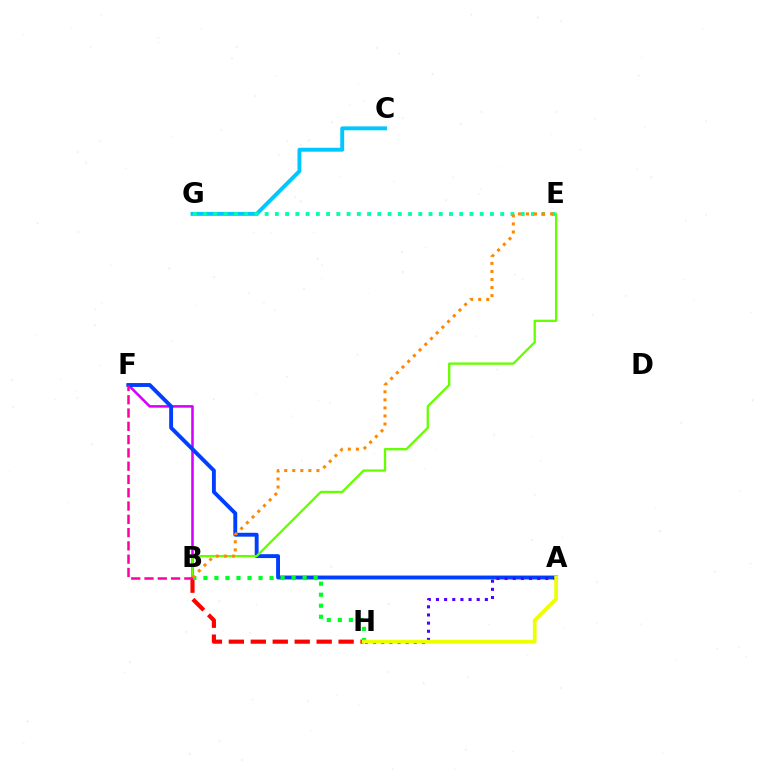{('B', 'F'): [{'color': '#d600ff', 'line_style': 'solid', 'thickness': 1.85}, {'color': '#ff00a0', 'line_style': 'dashed', 'thickness': 1.8}], ('A', 'F'): [{'color': '#003fff', 'line_style': 'solid', 'thickness': 2.8}], ('A', 'H'): [{'color': '#4f00ff', 'line_style': 'dotted', 'thickness': 2.21}, {'color': '#eeff00', 'line_style': 'solid', 'thickness': 2.67}], ('B', 'H'): [{'color': '#ff0000', 'line_style': 'dashed', 'thickness': 2.98}, {'color': '#00ff27', 'line_style': 'dotted', 'thickness': 3.0}], ('B', 'E'): [{'color': '#66ff00', 'line_style': 'solid', 'thickness': 1.67}, {'color': '#ff8800', 'line_style': 'dotted', 'thickness': 2.19}], ('C', 'G'): [{'color': '#00c7ff', 'line_style': 'solid', 'thickness': 2.81}], ('E', 'G'): [{'color': '#00ffaf', 'line_style': 'dotted', 'thickness': 2.78}]}